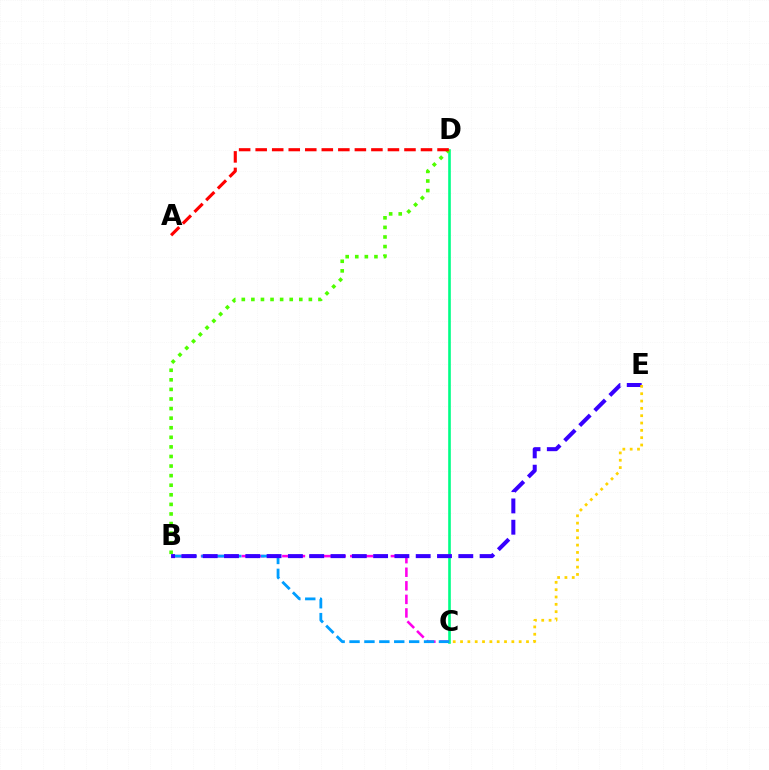{('C', 'D'): [{'color': '#00ff86', 'line_style': 'solid', 'thickness': 1.9}], ('B', 'C'): [{'color': '#ff00ed', 'line_style': 'dashed', 'thickness': 1.84}, {'color': '#009eff', 'line_style': 'dashed', 'thickness': 2.02}], ('B', 'D'): [{'color': '#4fff00', 'line_style': 'dotted', 'thickness': 2.6}], ('A', 'D'): [{'color': '#ff0000', 'line_style': 'dashed', 'thickness': 2.25}], ('B', 'E'): [{'color': '#3700ff', 'line_style': 'dashed', 'thickness': 2.89}], ('C', 'E'): [{'color': '#ffd500', 'line_style': 'dotted', 'thickness': 1.99}]}